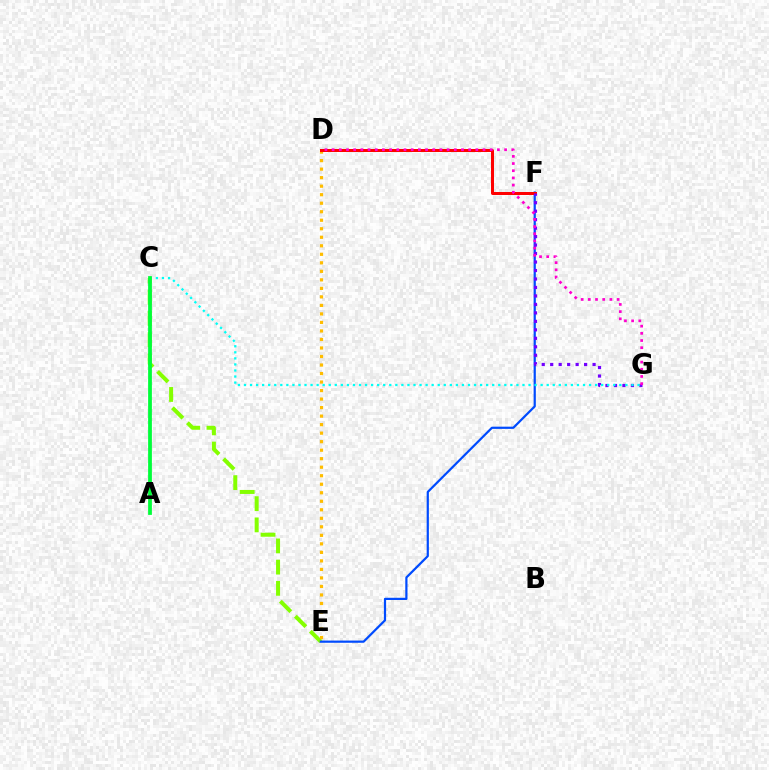{('C', 'E'): [{'color': '#84ff00', 'line_style': 'dashed', 'thickness': 2.88}], ('D', 'E'): [{'color': '#ffbd00', 'line_style': 'dotted', 'thickness': 2.31}], ('E', 'F'): [{'color': '#004bff', 'line_style': 'solid', 'thickness': 1.59}], ('D', 'F'): [{'color': '#ff0000', 'line_style': 'solid', 'thickness': 2.15}], ('F', 'G'): [{'color': '#7200ff', 'line_style': 'dotted', 'thickness': 2.3}], ('C', 'G'): [{'color': '#00fff6', 'line_style': 'dotted', 'thickness': 1.64}], ('A', 'C'): [{'color': '#00ff39', 'line_style': 'solid', 'thickness': 2.71}], ('D', 'G'): [{'color': '#ff00cf', 'line_style': 'dotted', 'thickness': 1.95}]}